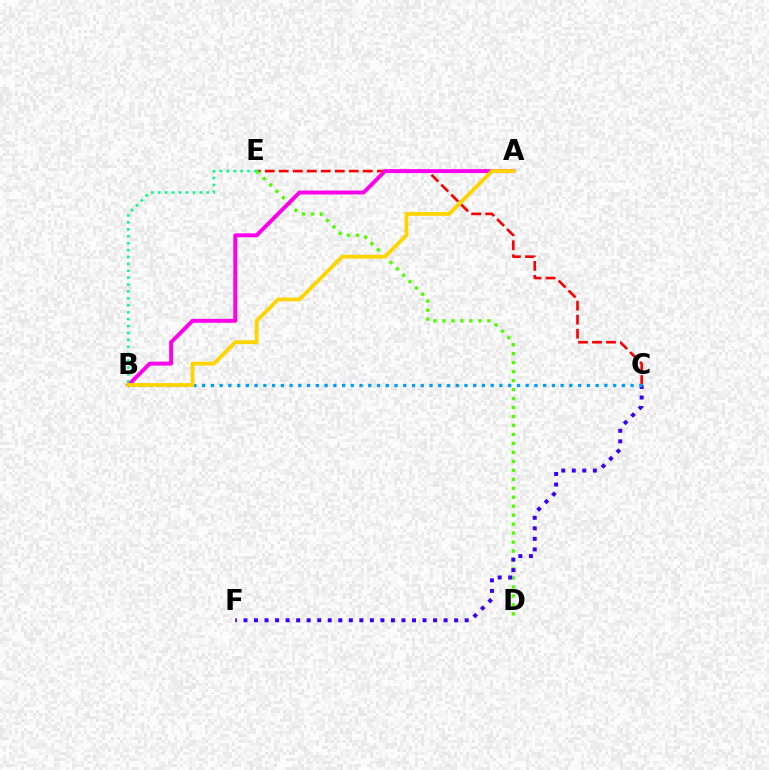{('C', 'E'): [{'color': '#ff0000', 'line_style': 'dashed', 'thickness': 1.9}], ('D', 'E'): [{'color': '#4fff00', 'line_style': 'dotted', 'thickness': 2.44}], ('C', 'F'): [{'color': '#3700ff', 'line_style': 'dotted', 'thickness': 2.86}], ('A', 'B'): [{'color': '#ff00ed', 'line_style': 'solid', 'thickness': 2.83}, {'color': '#ffd500', 'line_style': 'solid', 'thickness': 2.76}], ('B', 'C'): [{'color': '#009eff', 'line_style': 'dotted', 'thickness': 2.38}], ('B', 'E'): [{'color': '#00ff86', 'line_style': 'dotted', 'thickness': 1.88}]}